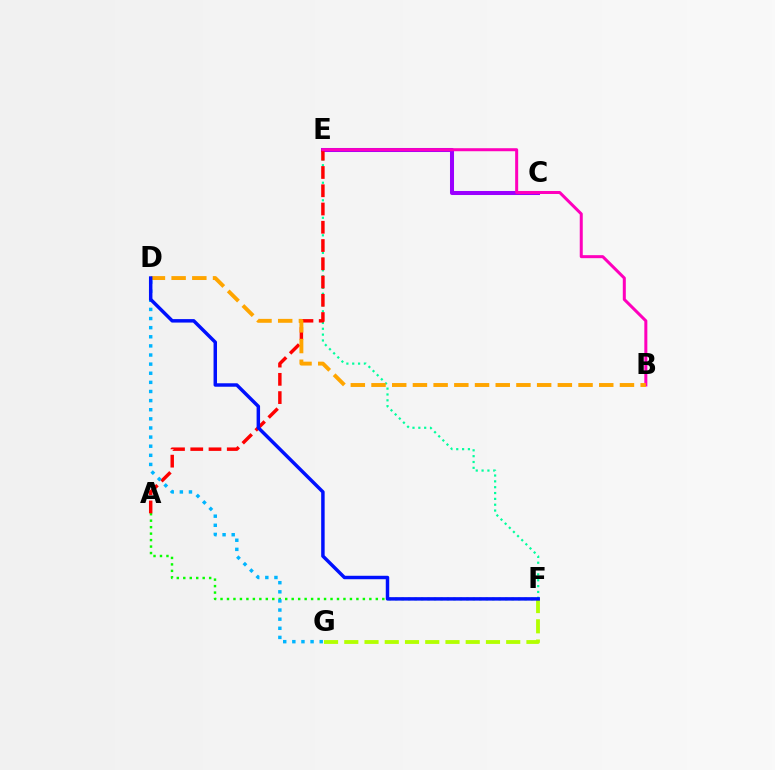{('A', 'F'): [{'color': '#08ff00', 'line_style': 'dotted', 'thickness': 1.76}], ('C', 'E'): [{'color': '#9b00ff', 'line_style': 'solid', 'thickness': 2.9}], ('E', 'F'): [{'color': '#00ff9d', 'line_style': 'dotted', 'thickness': 1.59}], ('A', 'E'): [{'color': '#ff0000', 'line_style': 'dashed', 'thickness': 2.48}], ('B', 'E'): [{'color': '#ff00bd', 'line_style': 'solid', 'thickness': 2.17}], ('F', 'G'): [{'color': '#b3ff00', 'line_style': 'dashed', 'thickness': 2.75}], ('B', 'D'): [{'color': '#ffa500', 'line_style': 'dashed', 'thickness': 2.81}], ('D', 'G'): [{'color': '#00b5ff', 'line_style': 'dotted', 'thickness': 2.48}], ('D', 'F'): [{'color': '#0010ff', 'line_style': 'solid', 'thickness': 2.49}]}